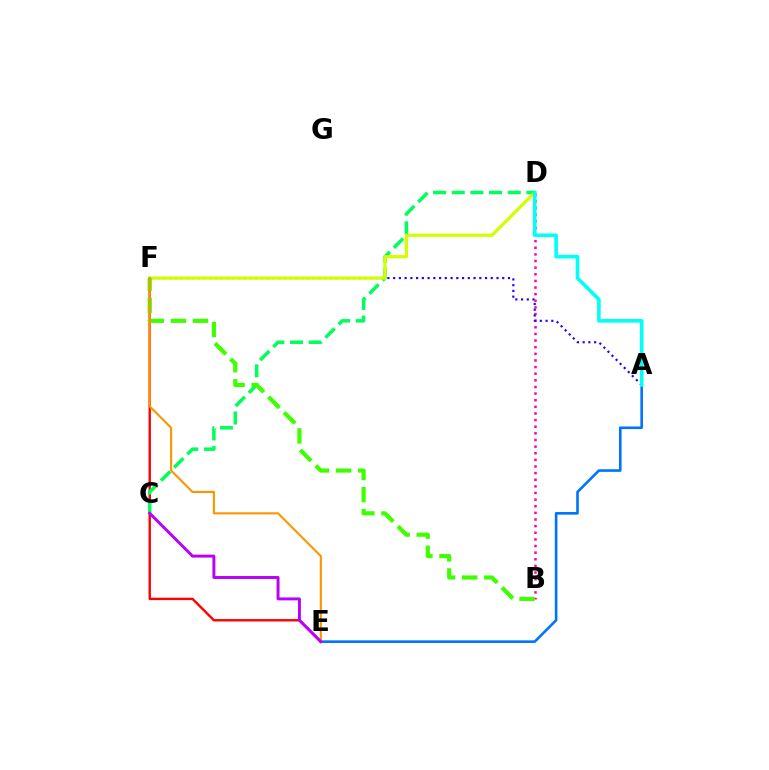{('B', 'D'): [{'color': '#ff00ac', 'line_style': 'dotted', 'thickness': 1.8}], ('E', 'F'): [{'color': '#ff0000', 'line_style': 'solid', 'thickness': 1.71}, {'color': '#ff9400', 'line_style': 'solid', 'thickness': 1.53}], ('C', 'D'): [{'color': '#00ff5c', 'line_style': 'dashed', 'thickness': 2.54}], ('A', 'F'): [{'color': '#2500ff', 'line_style': 'dotted', 'thickness': 1.56}], ('A', 'E'): [{'color': '#0074ff', 'line_style': 'solid', 'thickness': 1.88}], ('D', 'F'): [{'color': '#d1ff00', 'line_style': 'solid', 'thickness': 2.33}], ('B', 'F'): [{'color': '#3dff00', 'line_style': 'dashed', 'thickness': 3.0}], ('A', 'D'): [{'color': '#00fff6', 'line_style': 'solid', 'thickness': 2.61}], ('C', 'E'): [{'color': '#b900ff', 'line_style': 'solid', 'thickness': 2.12}]}